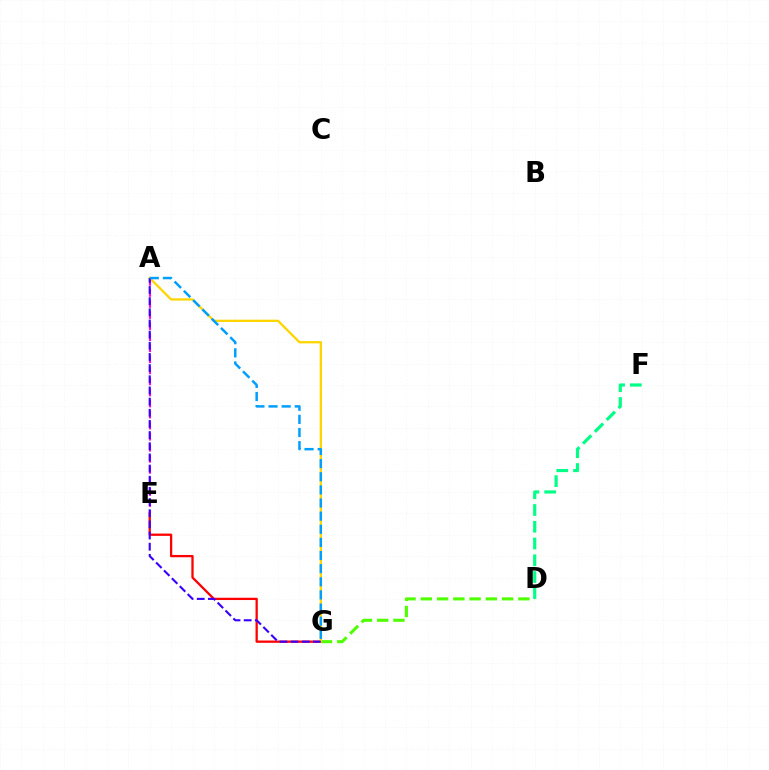{('D', 'G'): [{'color': '#4fff00', 'line_style': 'dashed', 'thickness': 2.21}], ('E', 'G'): [{'color': '#ff0000', 'line_style': 'solid', 'thickness': 1.65}], ('A', 'G'): [{'color': '#ffd500', 'line_style': 'solid', 'thickness': 1.66}, {'color': '#3700ff', 'line_style': 'dashed', 'thickness': 1.52}, {'color': '#009eff', 'line_style': 'dashed', 'thickness': 1.78}], ('A', 'E'): [{'color': '#ff00ed', 'line_style': 'dashed', 'thickness': 1.5}], ('D', 'F'): [{'color': '#00ff86', 'line_style': 'dashed', 'thickness': 2.28}]}